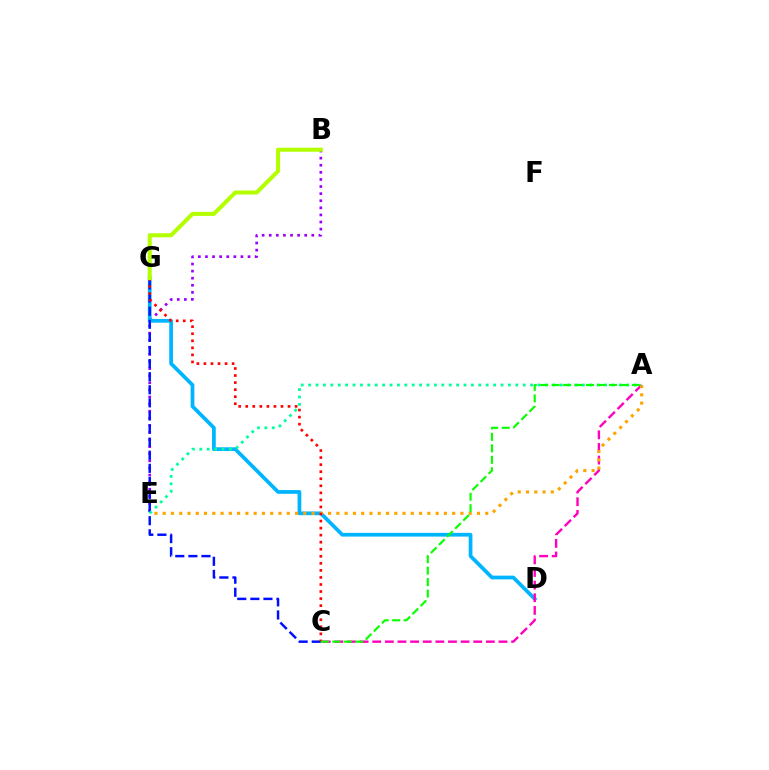{('B', 'E'): [{'color': '#9b00ff', 'line_style': 'dotted', 'thickness': 1.93}], ('D', 'G'): [{'color': '#00b5ff', 'line_style': 'solid', 'thickness': 2.69}], ('A', 'C'): [{'color': '#ff00bd', 'line_style': 'dashed', 'thickness': 1.72}, {'color': '#08ff00', 'line_style': 'dashed', 'thickness': 1.56}], ('C', 'G'): [{'color': '#0010ff', 'line_style': 'dashed', 'thickness': 1.78}, {'color': '#ff0000', 'line_style': 'dotted', 'thickness': 1.92}], ('A', 'E'): [{'color': '#ffa500', 'line_style': 'dotted', 'thickness': 2.25}, {'color': '#00ff9d', 'line_style': 'dotted', 'thickness': 2.01}], ('B', 'G'): [{'color': '#b3ff00', 'line_style': 'solid', 'thickness': 2.91}]}